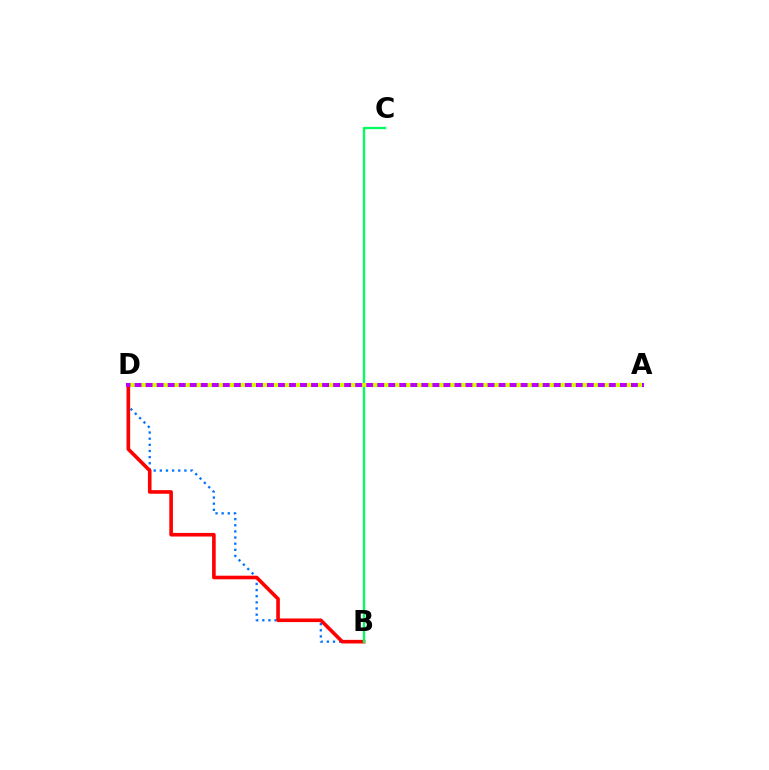{('B', 'D'): [{'color': '#0074ff', 'line_style': 'dotted', 'thickness': 1.67}, {'color': '#ff0000', 'line_style': 'solid', 'thickness': 2.6}], ('A', 'D'): [{'color': '#b900ff', 'line_style': 'solid', 'thickness': 2.91}, {'color': '#d1ff00', 'line_style': 'dotted', 'thickness': 3.0}], ('B', 'C'): [{'color': '#00ff5c', 'line_style': 'solid', 'thickness': 1.66}]}